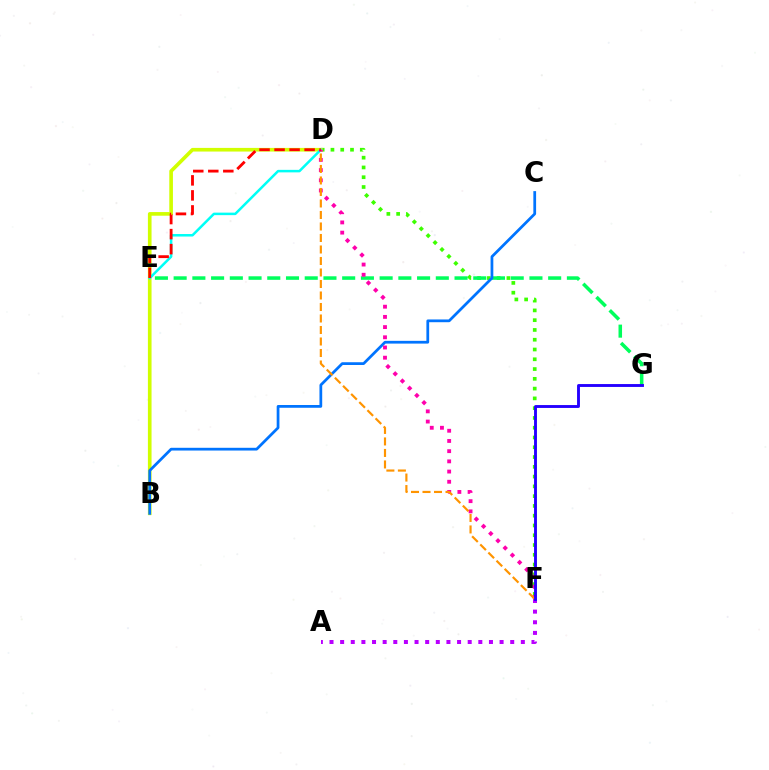{('A', 'F'): [{'color': '#b900ff', 'line_style': 'dotted', 'thickness': 2.89}], ('D', 'F'): [{'color': '#3dff00', 'line_style': 'dotted', 'thickness': 2.66}, {'color': '#ff00ac', 'line_style': 'dotted', 'thickness': 2.77}, {'color': '#ff9400', 'line_style': 'dashed', 'thickness': 1.56}], ('B', 'D'): [{'color': '#d1ff00', 'line_style': 'solid', 'thickness': 2.63}], ('E', 'G'): [{'color': '#00ff5c', 'line_style': 'dashed', 'thickness': 2.54}], ('D', 'E'): [{'color': '#00fff6', 'line_style': 'solid', 'thickness': 1.81}, {'color': '#ff0000', 'line_style': 'dashed', 'thickness': 2.04}], ('B', 'C'): [{'color': '#0074ff', 'line_style': 'solid', 'thickness': 1.98}], ('F', 'G'): [{'color': '#2500ff', 'line_style': 'solid', 'thickness': 2.08}]}